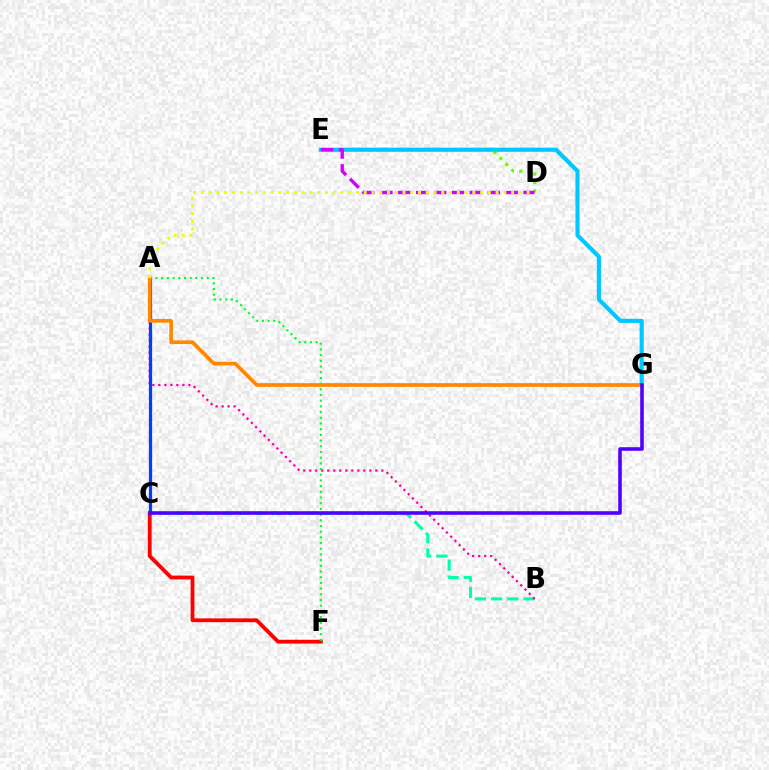{('B', 'C'): [{'color': '#00ffaf', 'line_style': 'dashed', 'thickness': 2.21}], ('A', 'B'): [{'color': '#ff00a0', 'line_style': 'dotted', 'thickness': 1.63}], ('A', 'C'): [{'color': '#003fff', 'line_style': 'solid', 'thickness': 2.33}], ('D', 'E'): [{'color': '#66ff00', 'line_style': 'dotted', 'thickness': 2.29}, {'color': '#d600ff', 'line_style': 'dashed', 'thickness': 2.43}], ('C', 'F'): [{'color': '#ff0000', 'line_style': 'solid', 'thickness': 2.75}], ('E', 'G'): [{'color': '#00c7ff', 'line_style': 'solid', 'thickness': 2.98}], ('A', 'F'): [{'color': '#00ff27', 'line_style': 'dotted', 'thickness': 1.55}], ('A', 'G'): [{'color': '#ff8800', 'line_style': 'solid', 'thickness': 2.65}], ('C', 'G'): [{'color': '#4f00ff', 'line_style': 'solid', 'thickness': 2.58}], ('A', 'D'): [{'color': '#eeff00', 'line_style': 'dotted', 'thickness': 2.11}]}